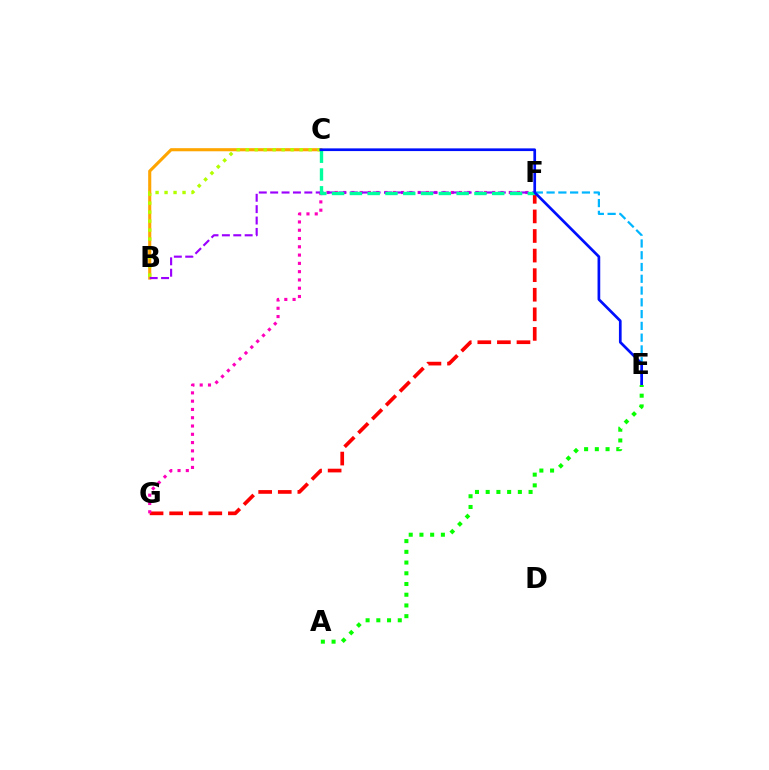{('F', 'G'): [{'color': '#ff0000', 'line_style': 'dashed', 'thickness': 2.66}, {'color': '#ff00bd', 'line_style': 'dotted', 'thickness': 2.25}], ('B', 'C'): [{'color': '#ffa500', 'line_style': 'solid', 'thickness': 2.23}, {'color': '#b3ff00', 'line_style': 'dotted', 'thickness': 2.44}], ('E', 'F'): [{'color': '#00b5ff', 'line_style': 'dashed', 'thickness': 1.6}], ('B', 'F'): [{'color': '#9b00ff', 'line_style': 'dashed', 'thickness': 1.55}], ('C', 'F'): [{'color': '#00ff9d', 'line_style': 'dashed', 'thickness': 2.42}], ('C', 'E'): [{'color': '#0010ff', 'line_style': 'solid', 'thickness': 1.95}], ('A', 'E'): [{'color': '#08ff00', 'line_style': 'dotted', 'thickness': 2.91}]}